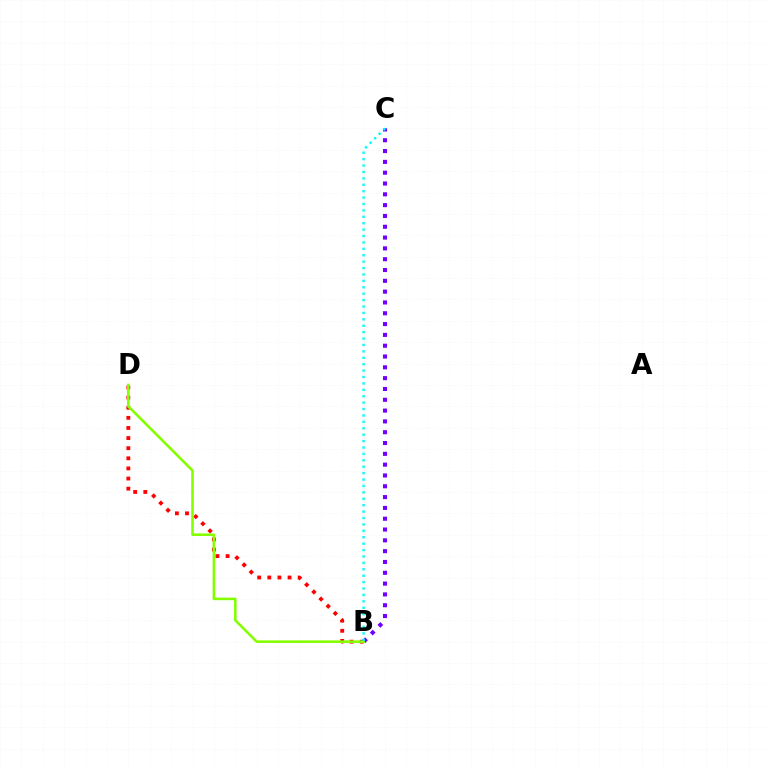{('B', 'C'): [{'color': '#7200ff', 'line_style': 'dotted', 'thickness': 2.94}, {'color': '#00fff6', 'line_style': 'dotted', 'thickness': 1.74}], ('B', 'D'): [{'color': '#ff0000', 'line_style': 'dotted', 'thickness': 2.75}, {'color': '#84ff00', 'line_style': 'solid', 'thickness': 1.86}]}